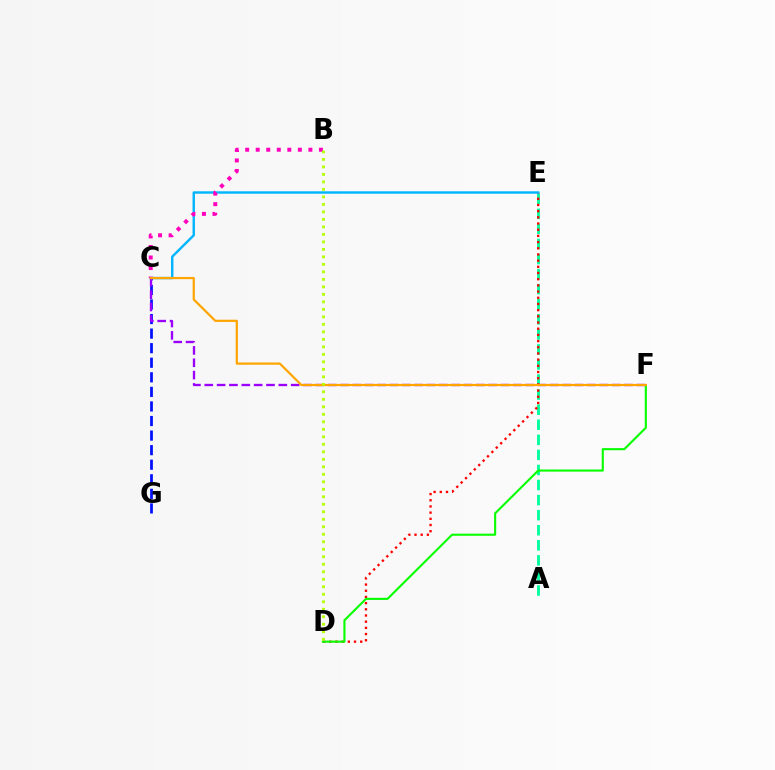{('A', 'E'): [{'color': '#00ff9d', 'line_style': 'dashed', 'thickness': 2.05}], ('C', 'G'): [{'color': '#0010ff', 'line_style': 'dashed', 'thickness': 1.98}], ('D', 'E'): [{'color': '#ff0000', 'line_style': 'dotted', 'thickness': 1.68}], ('D', 'F'): [{'color': '#08ff00', 'line_style': 'solid', 'thickness': 1.52}], ('C', 'E'): [{'color': '#00b5ff', 'line_style': 'solid', 'thickness': 1.73}], ('B', 'C'): [{'color': '#ff00bd', 'line_style': 'dotted', 'thickness': 2.86}], ('C', 'F'): [{'color': '#9b00ff', 'line_style': 'dashed', 'thickness': 1.68}, {'color': '#ffa500', 'line_style': 'solid', 'thickness': 1.59}], ('B', 'D'): [{'color': '#b3ff00', 'line_style': 'dotted', 'thickness': 2.04}]}